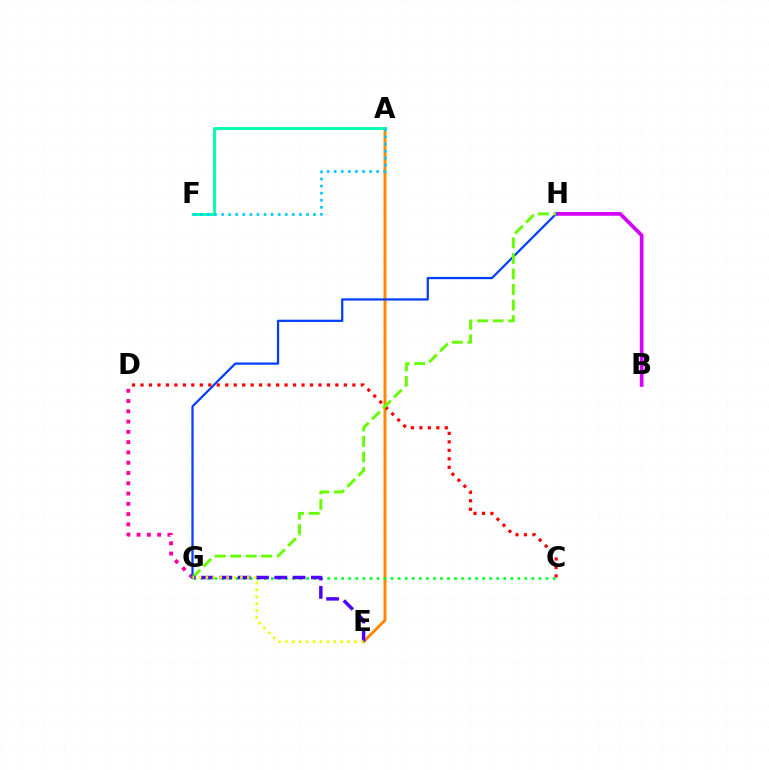{('A', 'E'): [{'color': '#ff8800', 'line_style': 'solid', 'thickness': 2.13}], ('A', 'F'): [{'color': '#00ffaf', 'line_style': 'solid', 'thickness': 2.08}, {'color': '#00c7ff', 'line_style': 'dotted', 'thickness': 1.92}], ('B', 'H'): [{'color': '#d600ff', 'line_style': 'solid', 'thickness': 2.67}], ('D', 'G'): [{'color': '#ff00a0', 'line_style': 'dotted', 'thickness': 2.79}], ('G', 'H'): [{'color': '#003fff', 'line_style': 'solid', 'thickness': 1.61}, {'color': '#66ff00', 'line_style': 'dashed', 'thickness': 2.11}], ('C', 'D'): [{'color': '#ff0000', 'line_style': 'dotted', 'thickness': 2.3}], ('C', 'G'): [{'color': '#00ff27', 'line_style': 'dotted', 'thickness': 1.91}], ('E', 'G'): [{'color': '#4f00ff', 'line_style': 'dashed', 'thickness': 2.49}, {'color': '#eeff00', 'line_style': 'dotted', 'thickness': 1.88}]}